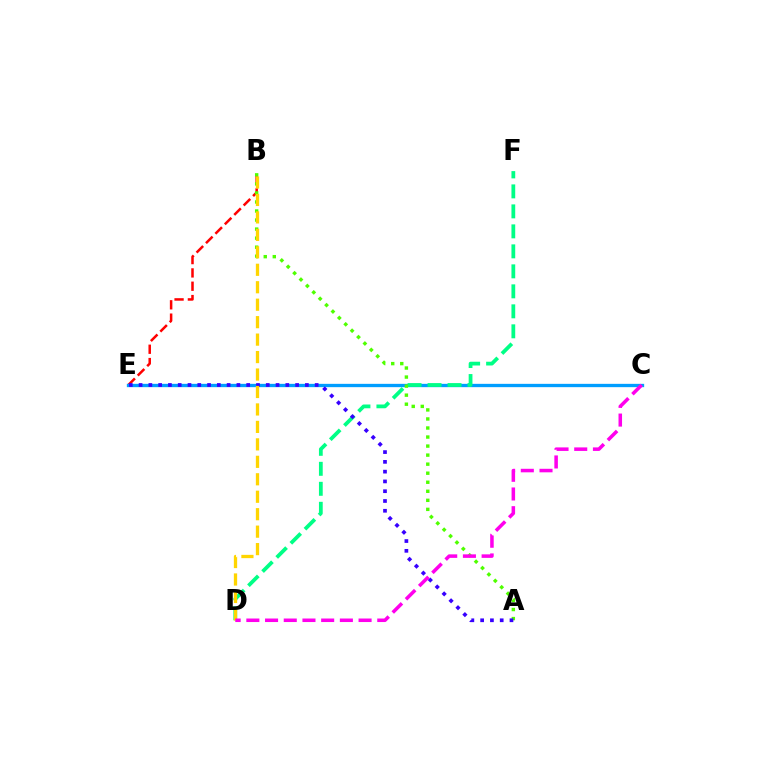{('B', 'E'): [{'color': '#ff0000', 'line_style': 'dashed', 'thickness': 1.81}], ('C', 'E'): [{'color': '#009eff', 'line_style': 'solid', 'thickness': 2.39}], ('D', 'F'): [{'color': '#00ff86', 'line_style': 'dashed', 'thickness': 2.72}], ('A', 'B'): [{'color': '#4fff00', 'line_style': 'dotted', 'thickness': 2.46}], ('A', 'E'): [{'color': '#3700ff', 'line_style': 'dotted', 'thickness': 2.66}], ('B', 'D'): [{'color': '#ffd500', 'line_style': 'dashed', 'thickness': 2.37}], ('C', 'D'): [{'color': '#ff00ed', 'line_style': 'dashed', 'thickness': 2.54}]}